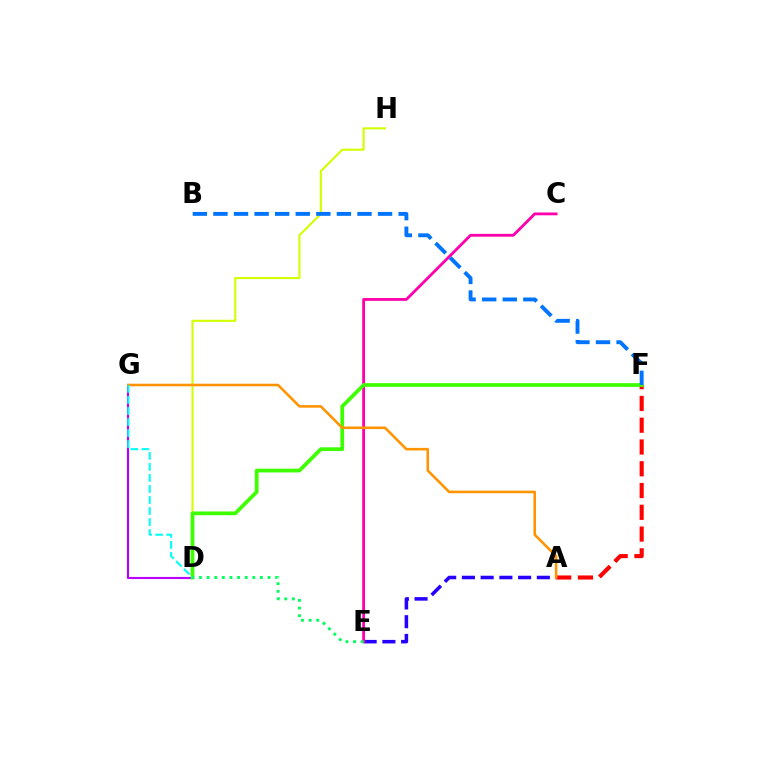{('A', 'E'): [{'color': '#2500ff', 'line_style': 'dashed', 'thickness': 2.55}], ('A', 'F'): [{'color': '#ff0000', 'line_style': 'dashed', 'thickness': 2.96}], ('D', 'G'): [{'color': '#b900ff', 'line_style': 'solid', 'thickness': 1.54}, {'color': '#00fff6', 'line_style': 'dashed', 'thickness': 1.5}], ('C', 'E'): [{'color': '#ff00ac', 'line_style': 'solid', 'thickness': 2.03}], ('D', 'H'): [{'color': '#d1ff00', 'line_style': 'solid', 'thickness': 1.52}], ('D', 'F'): [{'color': '#3dff00', 'line_style': 'solid', 'thickness': 2.69}], ('A', 'G'): [{'color': '#ff9400', 'line_style': 'solid', 'thickness': 1.85}], ('B', 'F'): [{'color': '#0074ff', 'line_style': 'dashed', 'thickness': 2.8}], ('D', 'E'): [{'color': '#00ff5c', 'line_style': 'dotted', 'thickness': 2.07}]}